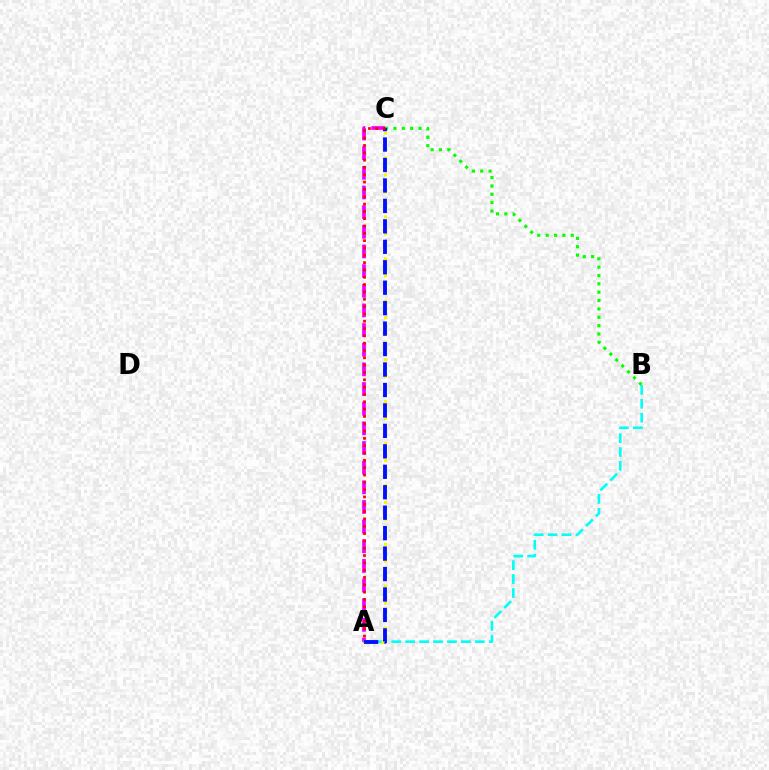{('A', 'C'): [{'color': '#ee00ff', 'line_style': 'dashed', 'thickness': 2.67}, {'color': '#fcf500', 'line_style': 'dotted', 'thickness': 2.28}, {'color': '#0010ff', 'line_style': 'dashed', 'thickness': 2.78}, {'color': '#ff0000', 'line_style': 'dotted', 'thickness': 1.99}], ('A', 'B'): [{'color': '#00fff6', 'line_style': 'dashed', 'thickness': 1.89}], ('B', 'C'): [{'color': '#08ff00', 'line_style': 'dotted', 'thickness': 2.27}]}